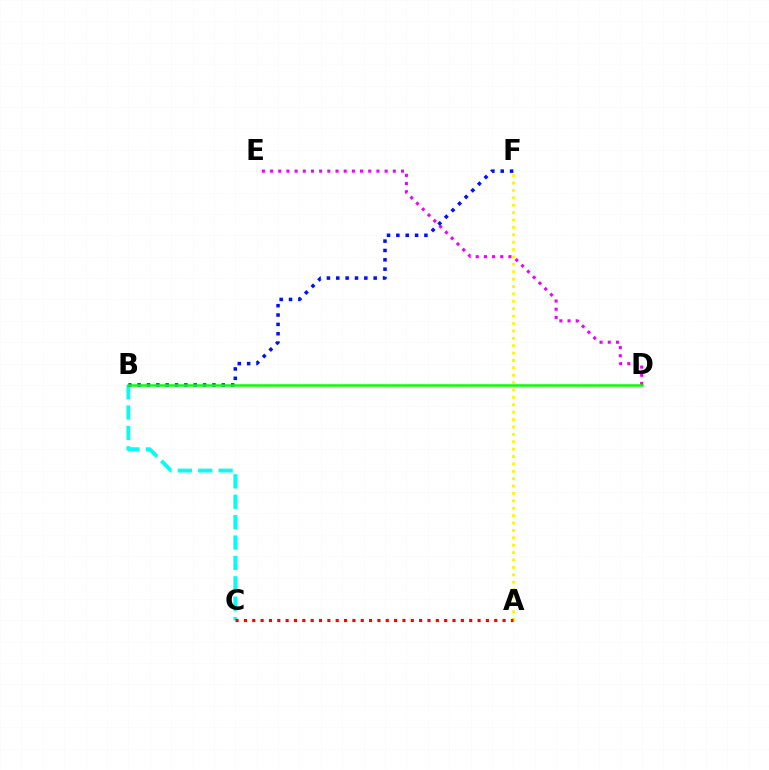{('B', 'C'): [{'color': '#00fff6', 'line_style': 'dashed', 'thickness': 2.77}], ('A', 'F'): [{'color': '#fcf500', 'line_style': 'dotted', 'thickness': 2.01}], ('D', 'E'): [{'color': '#ee00ff', 'line_style': 'dotted', 'thickness': 2.22}], ('B', 'F'): [{'color': '#0010ff', 'line_style': 'dotted', 'thickness': 2.54}], ('B', 'D'): [{'color': '#08ff00', 'line_style': 'solid', 'thickness': 1.81}], ('A', 'C'): [{'color': '#ff0000', 'line_style': 'dotted', 'thickness': 2.27}]}